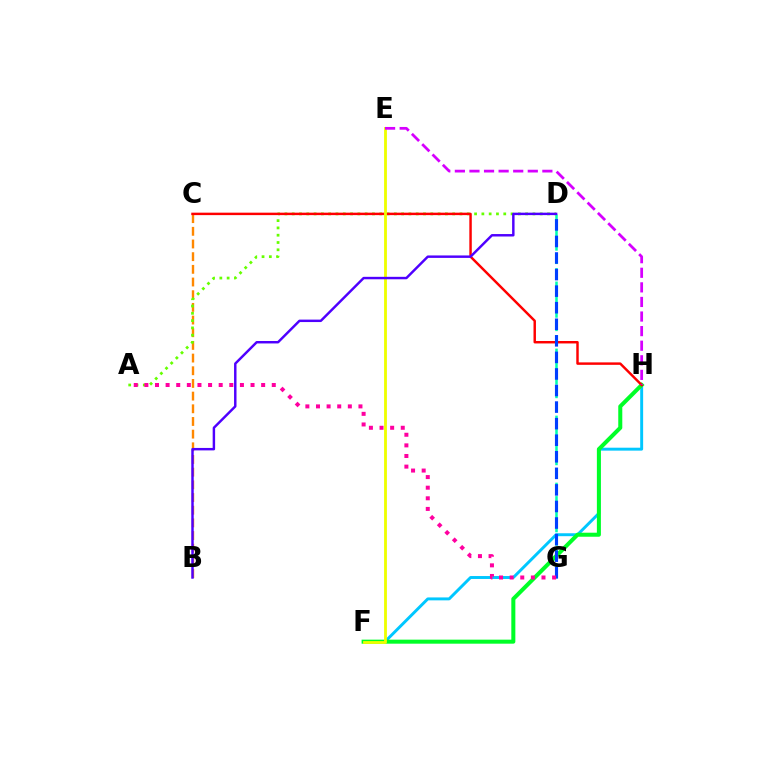{('B', 'C'): [{'color': '#ff8800', 'line_style': 'dashed', 'thickness': 1.72}], ('F', 'H'): [{'color': '#00c7ff', 'line_style': 'solid', 'thickness': 2.11}, {'color': '#00ff27', 'line_style': 'solid', 'thickness': 2.9}], ('A', 'D'): [{'color': '#66ff00', 'line_style': 'dotted', 'thickness': 1.98}], ('C', 'H'): [{'color': '#ff0000', 'line_style': 'solid', 'thickness': 1.77}], ('E', 'F'): [{'color': '#eeff00', 'line_style': 'solid', 'thickness': 2.03}], ('D', 'G'): [{'color': '#00ffaf', 'line_style': 'dashed', 'thickness': 1.82}, {'color': '#003fff', 'line_style': 'dashed', 'thickness': 2.25}], ('E', 'H'): [{'color': '#d600ff', 'line_style': 'dashed', 'thickness': 1.98}], ('B', 'D'): [{'color': '#4f00ff', 'line_style': 'solid', 'thickness': 1.77}], ('A', 'G'): [{'color': '#ff00a0', 'line_style': 'dotted', 'thickness': 2.88}]}